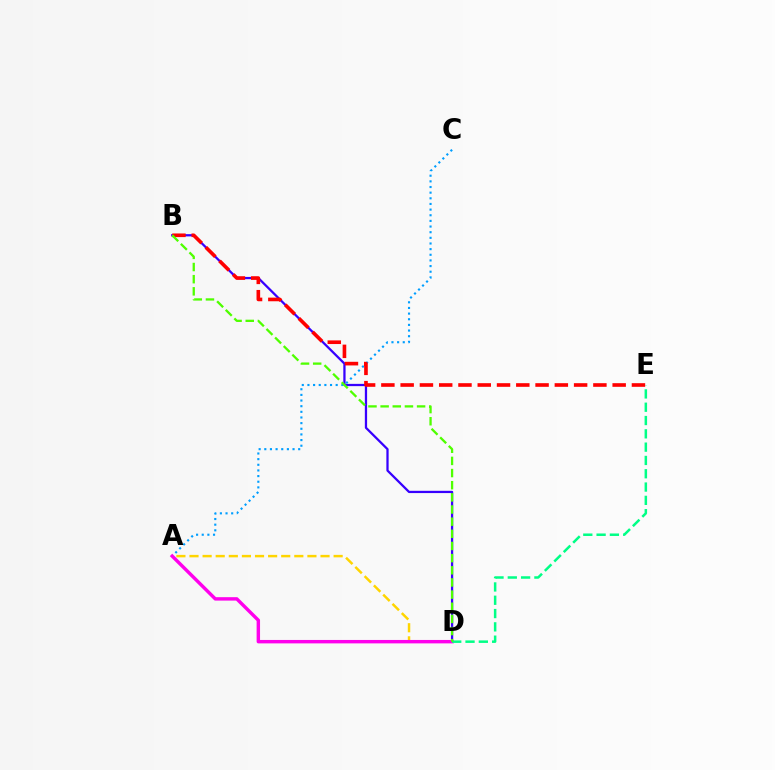{('A', 'D'): [{'color': '#ffd500', 'line_style': 'dashed', 'thickness': 1.78}, {'color': '#ff00ed', 'line_style': 'solid', 'thickness': 2.46}], ('B', 'D'): [{'color': '#3700ff', 'line_style': 'solid', 'thickness': 1.63}, {'color': '#4fff00', 'line_style': 'dashed', 'thickness': 1.65}], ('A', 'C'): [{'color': '#009eff', 'line_style': 'dotted', 'thickness': 1.53}], ('D', 'E'): [{'color': '#00ff86', 'line_style': 'dashed', 'thickness': 1.81}], ('B', 'E'): [{'color': '#ff0000', 'line_style': 'dashed', 'thickness': 2.62}]}